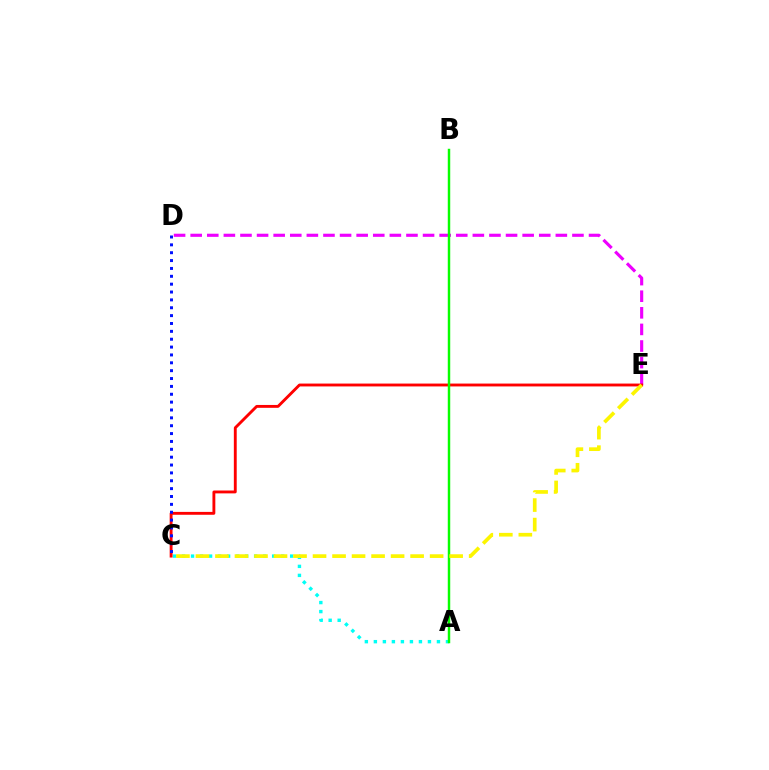{('D', 'E'): [{'color': '#ee00ff', 'line_style': 'dashed', 'thickness': 2.25}], ('A', 'C'): [{'color': '#00fff6', 'line_style': 'dotted', 'thickness': 2.45}], ('C', 'E'): [{'color': '#ff0000', 'line_style': 'solid', 'thickness': 2.07}, {'color': '#fcf500', 'line_style': 'dashed', 'thickness': 2.65}], ('C', 'D'): [{'color': '#0010ff', 'line_style': 'dotted', 'thickness': 2.14}], ('A', 'B'): [{'color': '#08ff00', 'line_style': 'solid', 'thickness': 1.77}]}